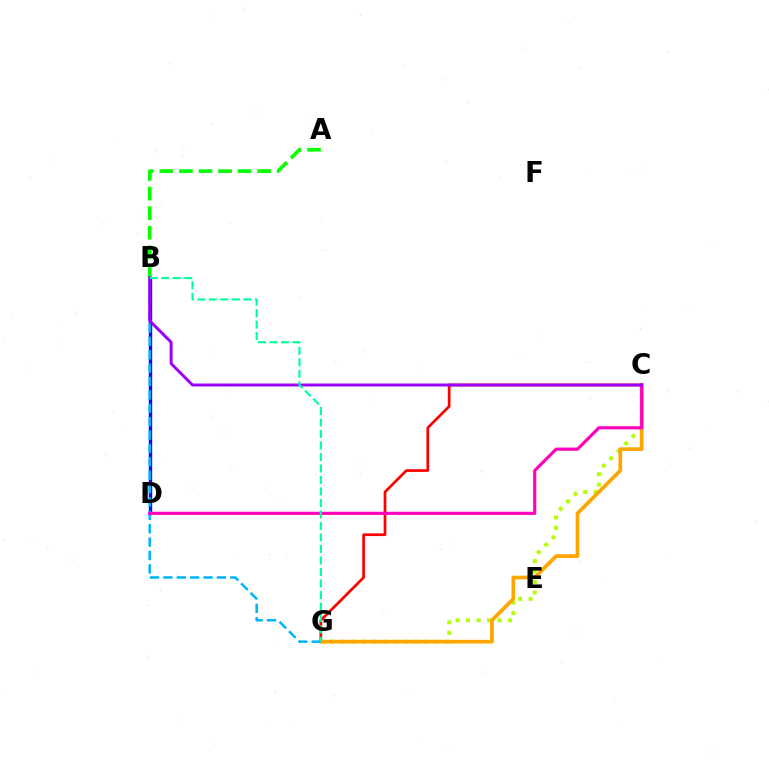{('A', 'B'): [{'color': '#08ff00', 'line_style': 'dashed', 'thickness': 2.66}], ('C', 'G'): [{'color': '#b3ff00', 'line_style': 'dotted', 'thickness': 2.85}, {'color': '#ff0000', 'line_style': 'solid', 'thickness': 1.95}, {'color': '#ffa500', 'line_style': 'solid', 'thickness': 2.67}], ('B', 'D'): [{'color': '#0010ff', 'line_style': 'solid', 'thickness': 2.43}], ('B', 'G'): [{'color': '#00b5ff', 'line_style': 'dashed', 'thickness': 1.82}, {'color': '#00ff9d', 'line_style': 'dashed', 'thickness': 1.56}], ('C', 'D'): [{'color': '#ff00bd', 'line_style': 'solid', 'thickness': 2.27}], ('B', 'C'): [{'color': '#9b00ff', 'line_style': 'solid', 'thickness': 2.13}]}